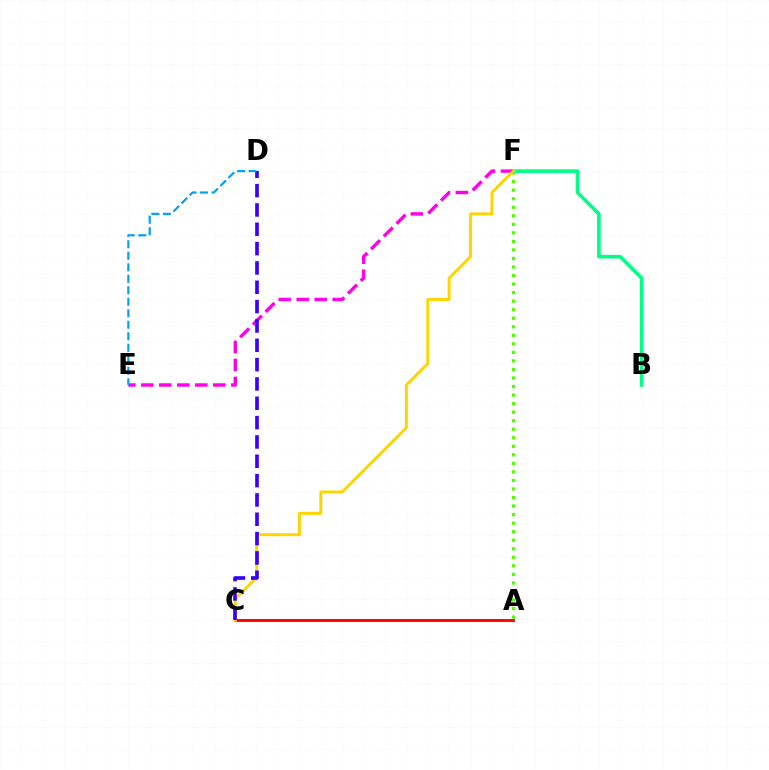{('A', 'F'): [{'color': '#4fff00', 'line_style': 'dotted', 'thickness': 2.32}], ('B', 'F'): [{'color': '#00ff86', 'line_style': 'solid', 'thickness': 2.61}], ('E', 'F'): [{'color': '#ff00ed', 'line_style': 'dashed', 'thickness': 2.44}], ('A', 'C'): [{'color': '#ff0000', 'line_style': 'solid', 'thickness': 2.06}], ('C', 'F'): [{'color': '#ffd500', 'line_style': 'solid', 'thickness': 2.13}], ('C', 'D'): [{'color': '#3700ff', 'line_style': 'dashed', 'thickness': 2.63}], ('D', 'E'): [{'color': '#009eff', 'line_style': 'dashed', 'thickness': 1.56}]}